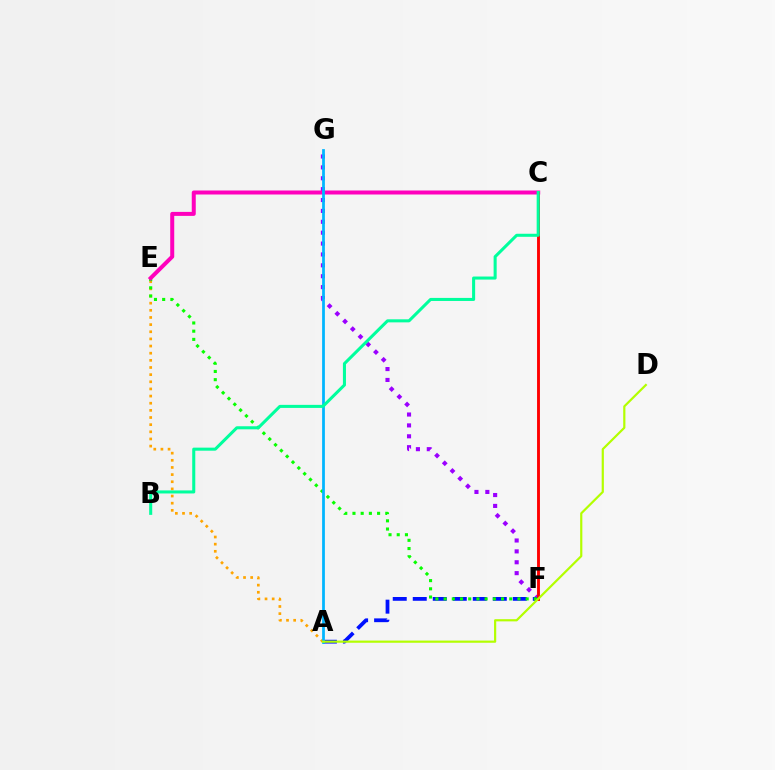{('A', 'E'): [{'color': '#ffa500', 'line_style': 'dotted', 'thickness': 1.94}], ('F', 'G'): [{'color': '#9b00ff', 'line_style': 'dotted', 'thickness': 2.96}], ('A', 'F'): [{'color': '#0010ff', 'line_style': 'dashed', 'thickness': 2.72}], ('E', 'F'): [{'color': '#08ff00', 'line_style': 'dotted', 'thickness': 2.23}], ('C', 'E'): [{'color': '#ff00bd', 'line_style': 'solid', 'thickness': 2.88}], ('A', 'G'): [{'color': '#00b5ff', 'line_style': 'solid', 'thickness': 1.98}], ('C', 'F'): [{'color': '#ff0000', 'line_style': 'solid', 'thickness': 2.08}], ('A', 'D'): [{'color': '#b3ff00', 'line_style': 'solid', 'thickness': 1.58}], ('B', 'C'): [{'color': '#00ff9d', 'line_style': 'solid', 'thickness': 2.2}]}